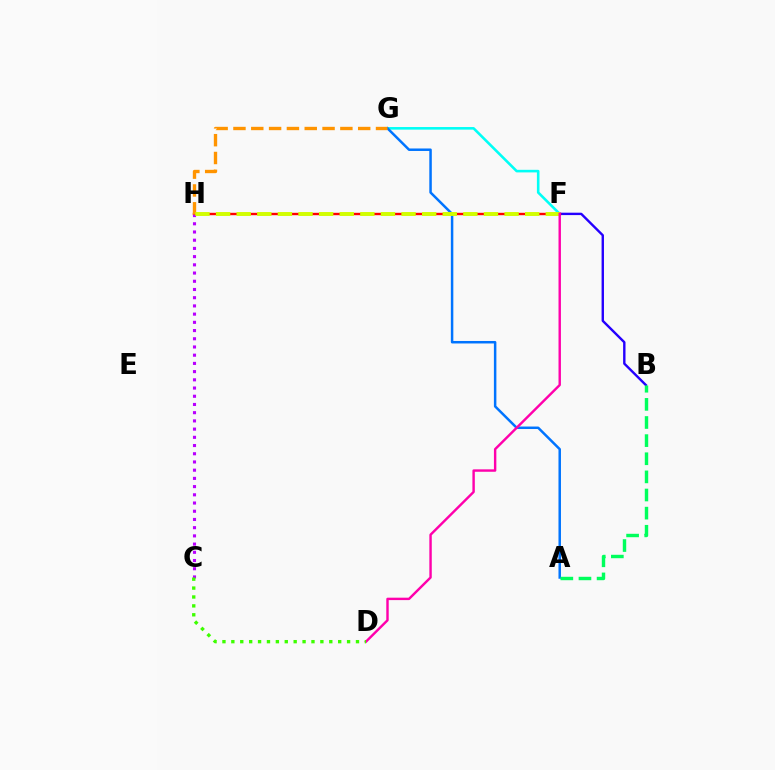{('F', 'G'): [{'color': '#00fff6', 'line_style': 'solid', 'thickness': 1.86}], ('B', 'F'): [{'color': '#2500ff', 'line_style': 'solid', 'thickness': 1.72}], ('A', 'G'): [{'color': '#0074ff', 'line_style': 'solid', 'thickness': 1.79}], ('F', 'H'): [{'color': '#ff0000', 'line_style': 'solid', 'thickness': 1.73}, {'color': '#d1ff00', 'line_style': 'dashed', 'thickness': 2.8}], ('C', 'H'): [{'color': '#b900ff', 'line_style': 'dotted', 'thickness': 2.23}], ('G', 'H'): [{'color': '#ff9400', 'line_style': 'dashed', 'thickness': 2.42}], ('D', 'F'): [{'color': '#ff00ac', 'line_style': 'solid', 'thickness': 1.74}], ('C', 'D'): [{'color': '#3dff00', 'line_style': 'dotted', 'thickness': 2.42}], ('A', 'B'): [{'color': '#00ff5c', 'line_style': 'dashed', 'thickness': 2.46}]}